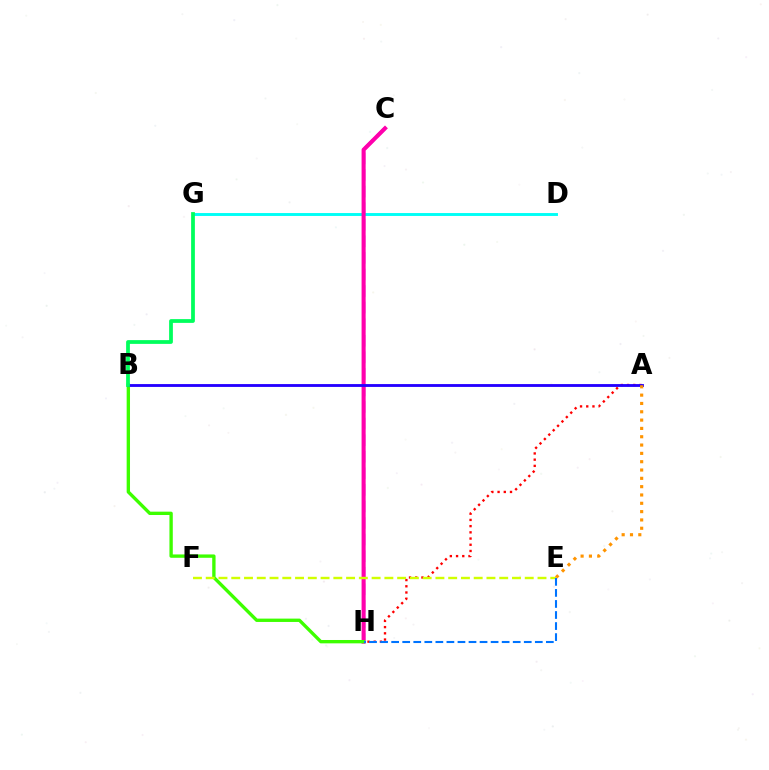{('C', 'H'): [{'color': '#b900ff', 'line_style': 'dashed', 'thickness': 2.25}, {'color': '#ff00ac', 'line_style': 'solid', 'thickness': 2.93}], ('A', 'H'): [{'color': '#ff0000', 'line_style': 'dotted', 'thickness': 1.69}], ('D', 'G'): [{'color': '#00fff6', 'line_style': 'solid', 'thickness': 2.09}], ('B', 'H'): [{'color': '#3dff00', 'line_style': 'solid', 'thickness': 2.41}], ('A', 'B'): [{'color': '#2500ff', 'line_style': 'solid', 'thickness': 2.05}], ('B', 'G'): [{'color': '#00ff5c', 'line_style': 'solid', 'thickness': 2.71}], ('E', 'F'): [{'color': '#d1ff00', 'line_style': 'dashed', 'thickness': 1.73}], ('E', 'H'): [{'color': '#0074ff', 'line_style': 'dashed', 'thickness': 1.5}], ('A', 'E'): [{'color': '#ff9400', 'line_style': 'dotted', 'thickness': 2.26}]}